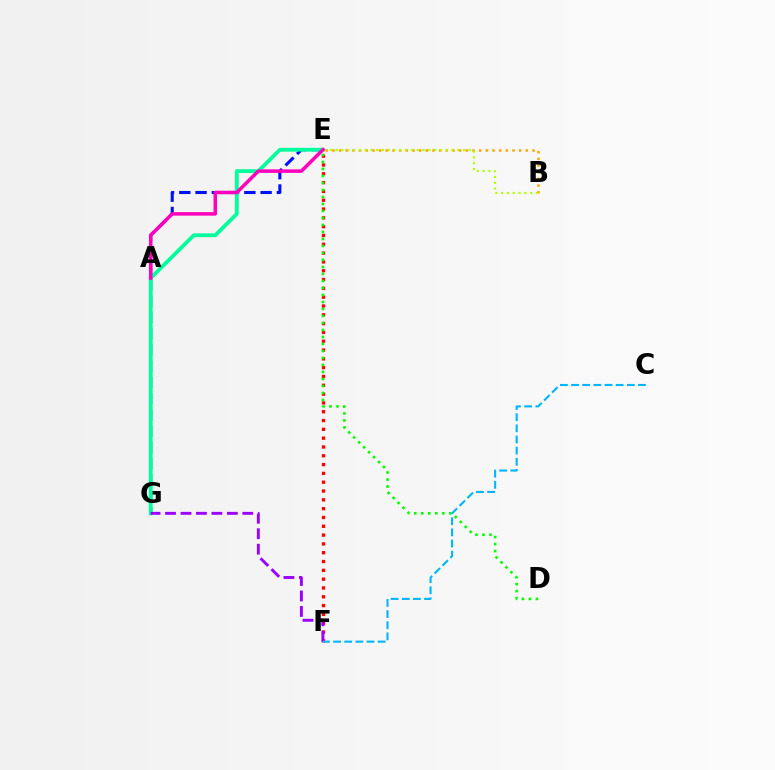{('E', 'F'): [{'color': '#ff0000', 'line_style': 'dotted', 'thickness': 2.39}], ('E', 'G'): [{'color': '#0010ff', 'line_style': 'dashed', 'thickness': 2.21}, {'color': '#00ff9d', 'line_style': 'solid', 'thickness': 2.74}], ('F', 'G'): [{'color': '#9b00ff', 'line_style': 'dashed', 'thickness': 2.1}], ('B', 'E'): [{'color': '#ffa500', 'line_style': 'dotted', 'thickness': 1.81}, {'color': '#b3ff00', 'line_style': 'dotted', 'thickness': 1.57}], ('D', 'E'): [{'color': '#08ff00', 'line_style': 'dotted', 'thickness': 1.9}], ('C', 'F'): [{'color': '#00b5ff', 'line_style': 'dashed', 'thickness': 1.51}], ('A', 'E'): [{'color': '#ff00bd', 'line_style': 'solid', 'thickness': 2.54}]}